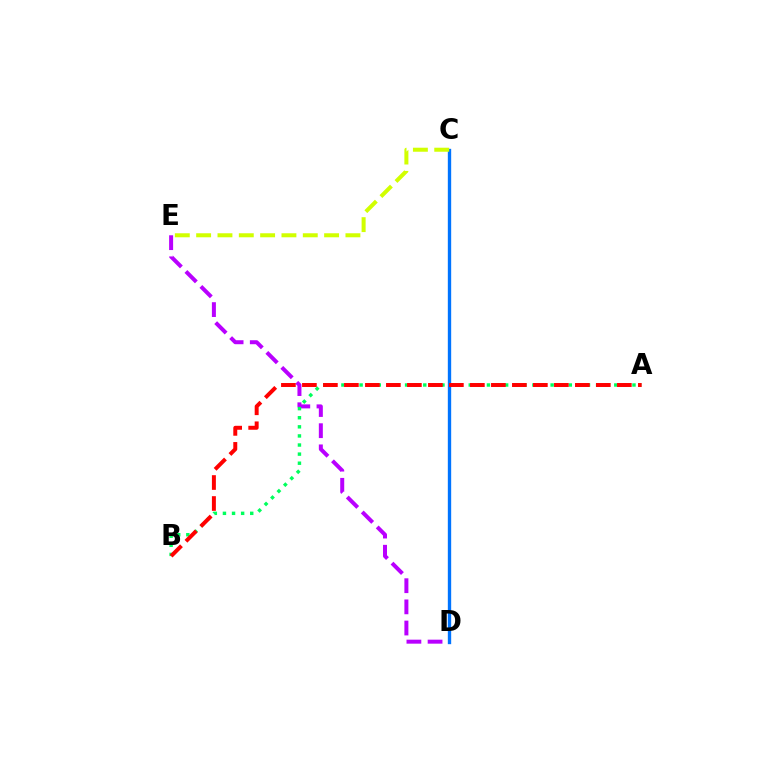{('D', 'E'): [{'color': '#b900ff', 'line_style': 'dashed', 'thickness': 2.87}], ('A', 'B'): [{'color': '#00ff5c', 'line_style': 'dotted', 'thickness': 2.47}, {'color': '#ff0000', 'line_style': 'dashed', 'thickness': 2.85}], ('C', 'D'): [{'color': '#0074ff', 'line_style': 'solid', 'thickness': 2.42}], ('C', 'E'): [{'color': '#d1ff00', 'line_style': 'dashed', 'thickness': 2.9}]}